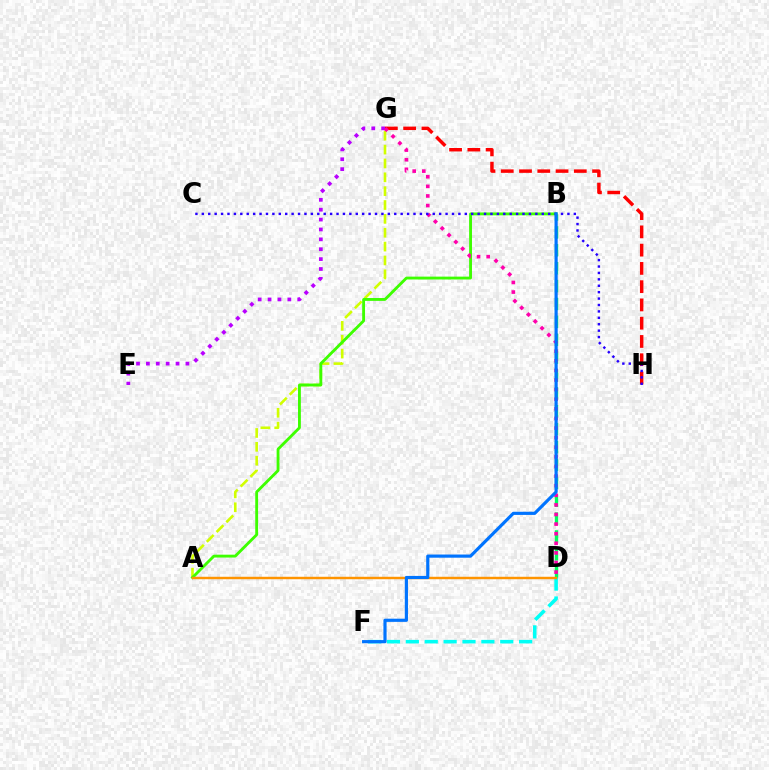{('G', 'H'): [{'color': '#ff0000', 'line_style': 'dashed', 'thickness': 2.48}], ('A', 'G'): [{'color': '#d1ff00', 'line_style': 'dashed', 'thickness': 1.88}], ('E', 'G'): [{'color': '#b900ff', 'line_style': 'dotted', 'thickness': 2.69}], ('B', 'D'): [{'color': '#00ff5c', 'line_style': 'dashed', 'thickness': 2.43}], ('A', 'B'): [{'color': '#3dff00', 'line_style': 'solid', 'thickness': 2.05}], ('D', 'G'): [{'color': '#ff00ac', 'line_style': 'dotted', 'thickness': 2.61}], ('C', 'H'): [{'color': '#2500ff', 'line_style': 'dotted', 'thickness': 1.74}], ('D', 'F'): [{'color': '#00fff6', 'line_style': 'dashed', 'thickness': 2.57}], ('A', 'D'): [{'color': '#ff9400', 'line_style': 'solid', 'thickness': 1.76}], ('B', 'F'): [{'color': '#0074ff', 'line_style': 'solid', 'thickness': 2.28}]}